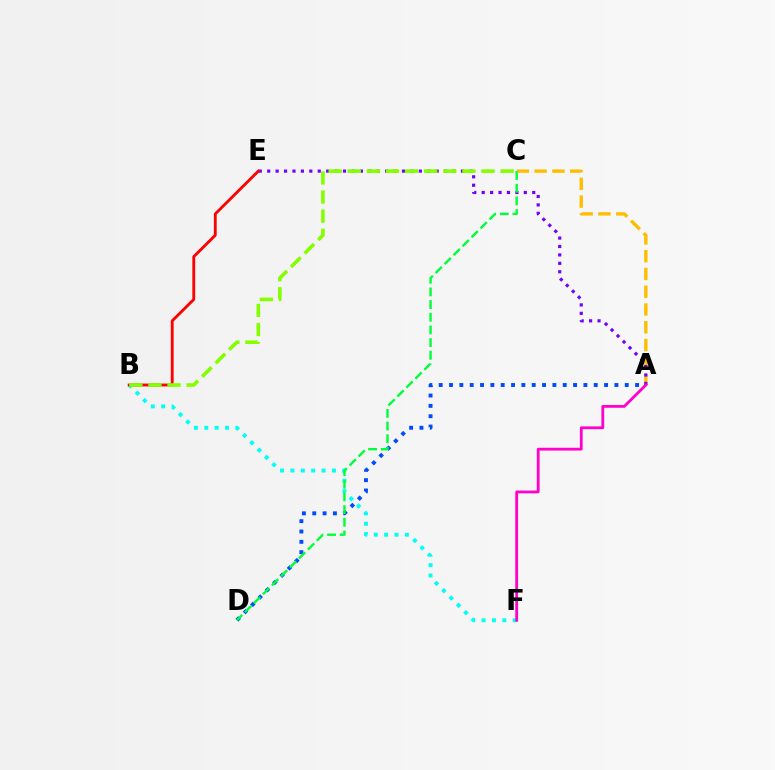{('A', 'C'): [{'color': '#ffbd00', 'line_style': 'dashed', 'thickness': 2.41}], ('B', 'F'): [{'color': '#00fff6', 'line_style': 'dotted', 'thickness': 2.82}], ('A', 'D'): [{'color': '#004bff', 'line_style': 'dotted', 'thickness': 2.81}], ('A', 'E'): [{'color': '#7200ff', 'line_style': 'dotted', 'thickness': 2.29}], ('B', 'E'): [{'color': '#ff0000', 'line_style': 'solid', 'thickness': 2.04}], ('C', 'D'): [{'color': '#00ff39', 'line_style': 'dashed', 'thickness': 1.72}], ('B', 'C'): [{'color': '#84ff00', 'line_style': 'dashed', 'thickness': 2.6}], ('A', 'F'): [{'color': '#ff00cf', 'line_style': 'solid', 'thickness': 2.01}]}